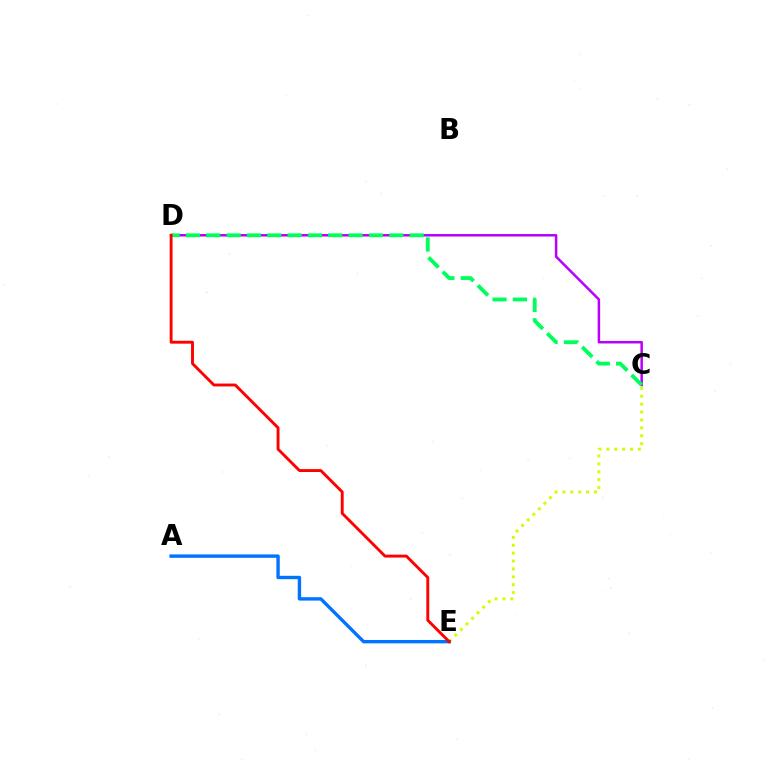{('C', 'D'): [{'color': '#b900ff', 'line_style': 'solid', 'thickness': 1.8}, {'color': '#00ff5c', 'line_style': 'dashed', 'thickness': 2.76}], ('C', 'E'): [{'color': '#d1ff00', 'line_style': 'dotted', 'thickness': 2.14}], ('A', 'E'): [{'color': '#0074ff', 'line_style': 'solid', 'thickness': 2.44}], ('D', 'E'): [{'color': '#ff0000', 'line_style': 'solid', 'thickness': 2.08}]}